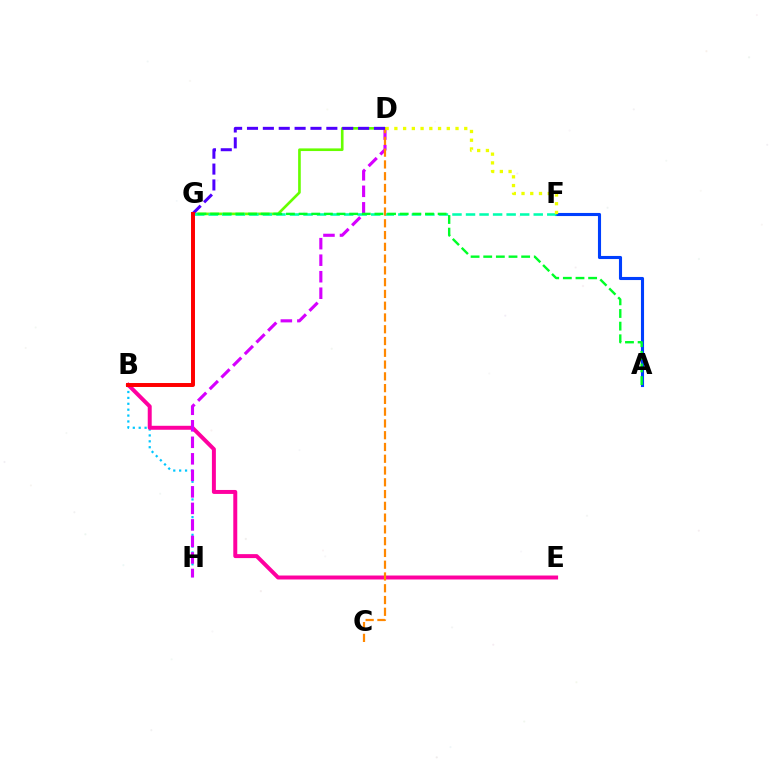{('B', 'H'): [{'color': '#00c7ff', 'line_style': 'dotted', 'thickness': 1.6}], ('B', 'E'): [{'color': '#ff00a0', 'line_style': 'solid', 'thickness': 2.86}], ('D', 'G'): [{'color': '#66ff00', 'line_style': 'solid', 'thickness': 1.91}, {'color': '#4f00ff', 'line_style': 'dashed', 'thickness': 2.16}], ('D', 'H'): [{'color': '#d600ff', 'line_style': 'dashed', 'thickness': 2.24}], ('A', 'F'): [{'color': '#003fff', 'line_style': 'solid', 'thickness': 2.23}], ('F', 'G'): [{'color': '#00ffaf', 'line_style': 'dashed', 'thickness': 1.84}], ('C', 'D'): [{'color': '#ff8800', 'line_style': 'dashed', 'thickness': 1.6}], ('A', 'G'): [{'color': '#00ff27', 'line_style': 'dashed', 'thickness': 1.72}], ('D', 'F'): [{'color': '#eeff00', 'line_style': 'dotted', 'thickness': 2.37}], ('B', 'G'): [{'color': '#ff0000', 'line_style': 'solid', 'thickness': 2.85}]}